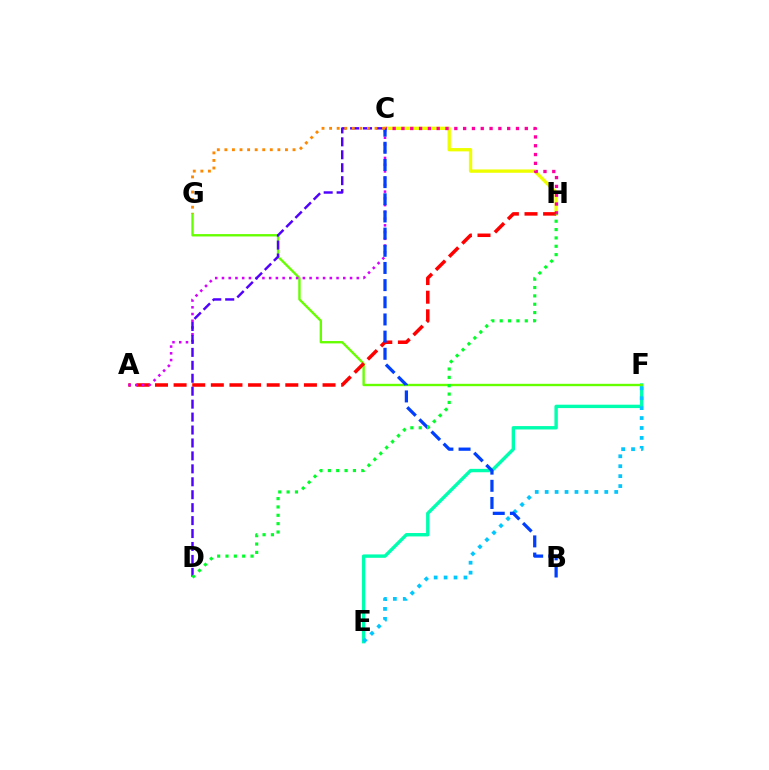{('E', 'F'): [{'color': '#00ffaf', 'line_style': 'solid', 'thickness': 2.44}, {'color': '#00c7ff', 'line_style': 'dotted', 'thickness': 2.7}], ('F', 'G'): [{'color': '#66ff00', 'line_style': 'solid', 'thickness': 1.7}], ('C', 'H'): [{'color': '#eeff00', 'line_style': 'solid', 'thickness': 2.4}, {'color': '#ff00a0', 'line_style': 'dotted', 'thickness': 2.39}], ('A', 'H'): [{'color': '#ff0000', 'line_style': 'dashed', 'thickness': 2.53}], ('A', 'C'): [{'color': '#d600ff', 'line_style': 'dotted', 'thickness': 1.83}], ('C', 'D'): [{'color': '#4f00ff', 'line_style': 'dashed', 'thickness': 1.76}], ('B', 'C'): [{'color': '#003fff', 'line_style': 'dashed', 'thickness': 2.33}], ('C', 'G'): [{'color': '#ff8800', 'line_style': 'dotted', 'thickness': 2.06}], ('D', 'H'): [{'color': '#00ff27', 'line_style': 'dotted', 'thickness': 2.27}]}